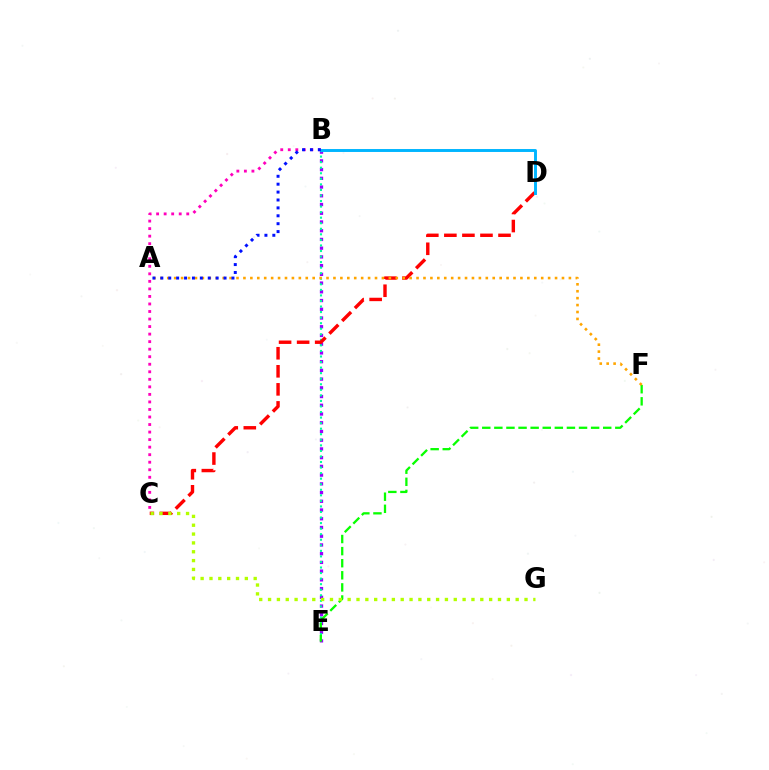{('B', 'E'): [{'color': '#9b00ff', 'line_style': 'dotted', 'thickness': 2.37}, {'color': '#00ff9d', 'line_style': 'dotted', 'thickness': 1.51}], ('B', 'C'): [{'color': '#ff00bd', 'line_style': 'dotted', 'thickness': 2.05}], ('C', 'D'): [{'color': '#ff0000', 'line_style': 'dashed', 'thickness': 2.45}], ('E', 'F'): [{'color': '#08ff00', 'line_style': 'dashed', 'thickness': 1.64}], ('A', 'F'): [{'color': '#ffa500', 'line_style': 'dotted', 'thickness': 1.88}], ('B', 'D'): [{'color': '#00b5ff', 'line_style': 'solid', 'thickness': 2.11}], ('C', 'G'): [{'color': '#b3ff00', 'line_style': 'dotted', 'thickness': 2.4}], ('A', 'B'): [{'color': '#0010ff', 'line_style': 'dotted', 'thickness': 2.15}]}